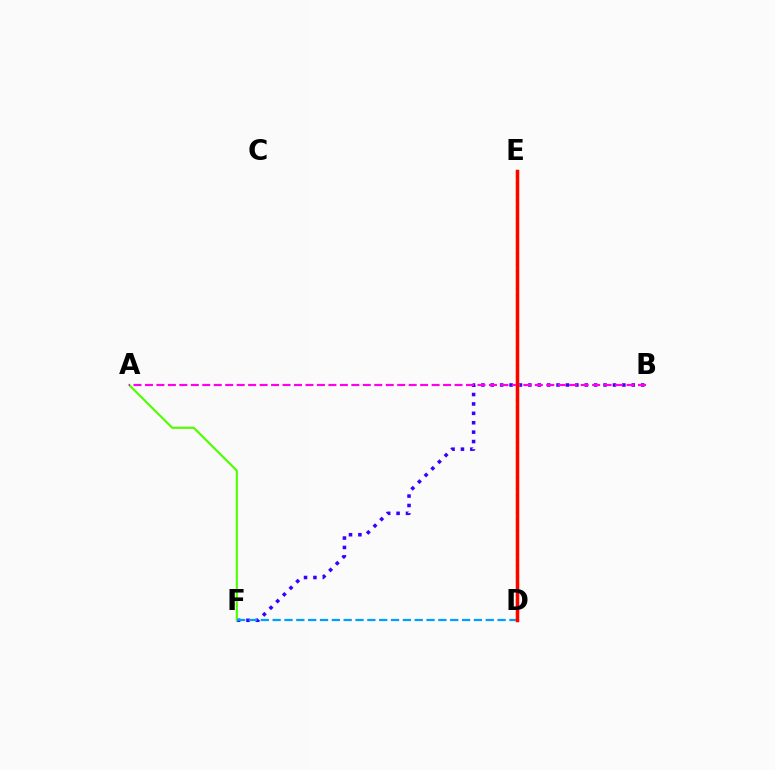{('B', 'F'): [{'color': '#3700ff', 'line_style': 'dotted', 'thickness': 2.55}], ('A', 'F'): [{'color': '#4fff00', 'line_style': 'solid', 'thickness': 1.55}], ('D', 'E'): [{'color': '#00ff86', 'line_style': 'dotted', 'thickness': 1.6}, {'color': '#ffd500', 'line_style': 'solid', 'thickness': 2.4}, {'color': '#ff0000', 'line_style': 'solid', 'thickness': 2.47}], ('A', 'B'): [{'color': '#ff00ed', 'line_style': 'dashed', 'thickness': 1.56}], ('D', 'F'): [{'color': '#009eff', 'line_style': 'dashed', 'thickness': 1.61}]}